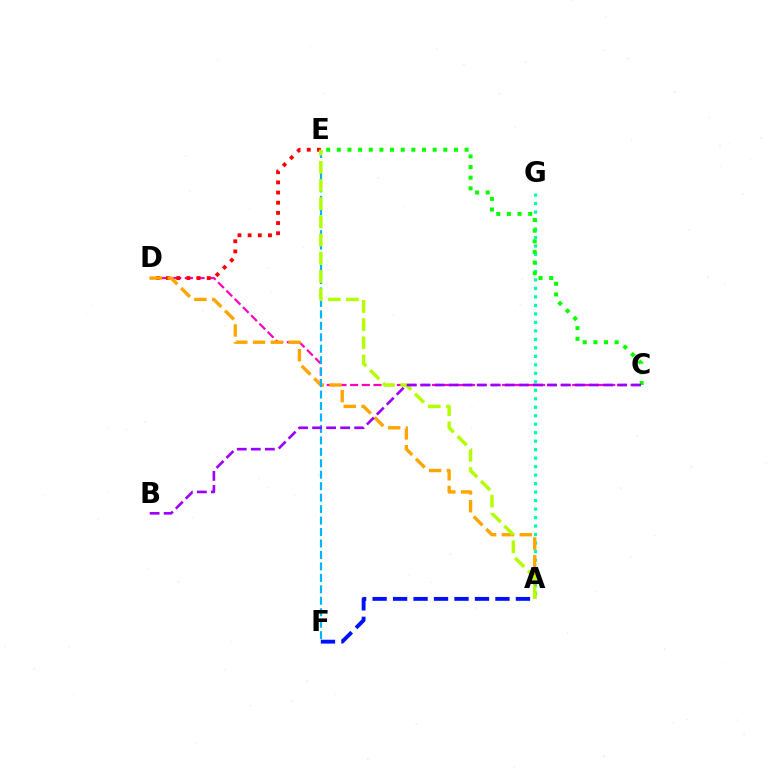{('A', 'G'): [{'color': '#00ff9d', 'line_style': 'dotted', 'thickness': 2.31}], ('C', 'D'): [{'color': '#ff00bd', 'line_style': 'dashed', 'thickness': 1.59}], ('D', 'E'): [{'color': '#ff0000', 'line_style': 'dotted', 'thickness': 2.76}], ('A', 'D'): [{'color': '#ffa500', 'line_style': 'dashed', 'thickness': 2.42}], ('E', 'F'): [{'color': '#00b5ff', 'line_style': 'dashed', 'thickness': 1.56}], ('A', 'E'): [{'color': '#b3ff00', 'line_style': 'dashed', 'thickness': 2.47}], ('C', 'E'): [{'color': '#08ff00', 'line_style': 'dotted', 'thickness': 2.89}], ('B', 'C'): [{'color': '#9b00ff', 'line_style': 'dashed', 'thickness': 1.91}], ('A', 'F'): [{'color': '#0010ff', 'line_style': 'dashed', 'thickness': 2.78}]}